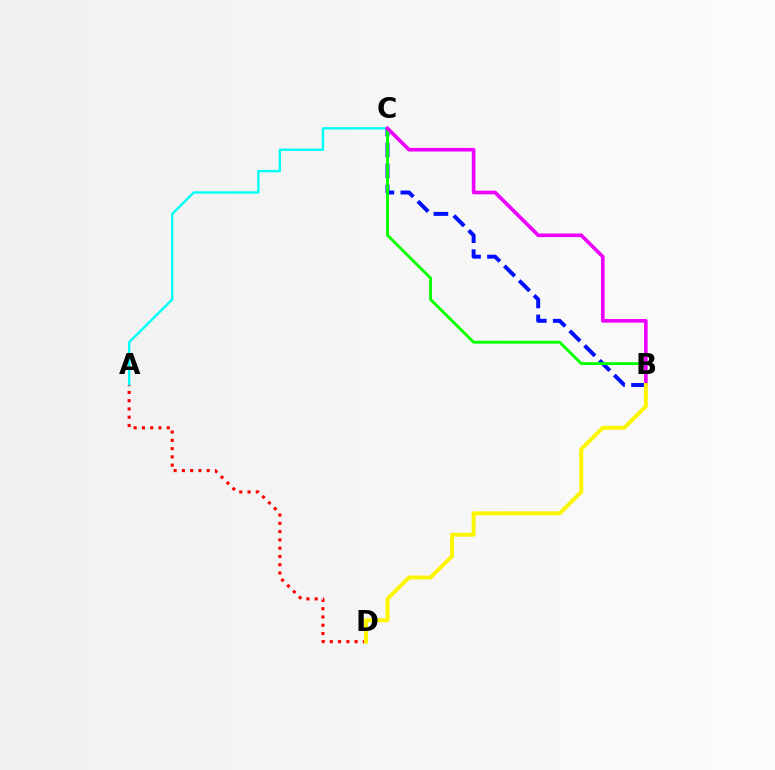{('A', 'C'): [{'color': '#00fff6', 'line_style': 'solid', 'thickness': 1.7}], ('B', 'C'): [{'color': '#0010ff', 'line_style': 'dashed', 'thickness': 2.85}, {'color': '#08ff00', 'line_style': 'solid', 'thickness': 2.06}, {'color': '#ee00ff', 'line_style': 'solid', 'thickness': 2.61}], ('A', 'D'): [{'color': '#ff0000', 'line_style': 'dotted', 'thickness': 2.25}], ('B', 'D'): [{'color': '#fcf500', 'line_style': 'solid', 'thickness': 2.84}]}